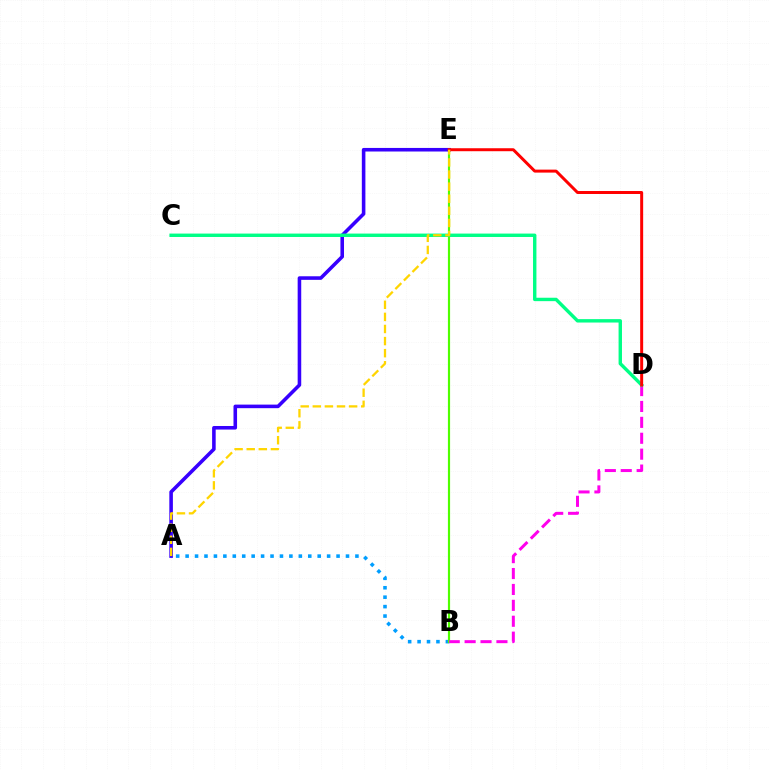{('A', 'E'): [{'color': '#3700ff', 'line_style': 'solid', 'thickness': 2.57}, {'color': '#ffd500', 'line_style': 'dashed', 'thickness': 1.64}], ('A', 'B'): [{'color': '#009eff', 'line_style': 'dotted', 'thickness': 2.56}], ('B', 'E'): [{'color': '#4fff00', 'line_style': 'solid', 'thickness': 1.57}], ('B', 'D'): [{'color': '#ff00ed', 'line_style': 'dashed', 'thickness': 2.16}], ('C', 'D'): [{'color': '#00ff86', 'line_style': 'solid', 'thickness': 2.45}], ('D', 'E'): [{'color': '#ff0000', 'line_style': 'solid', 'thickness': 2.14}]}